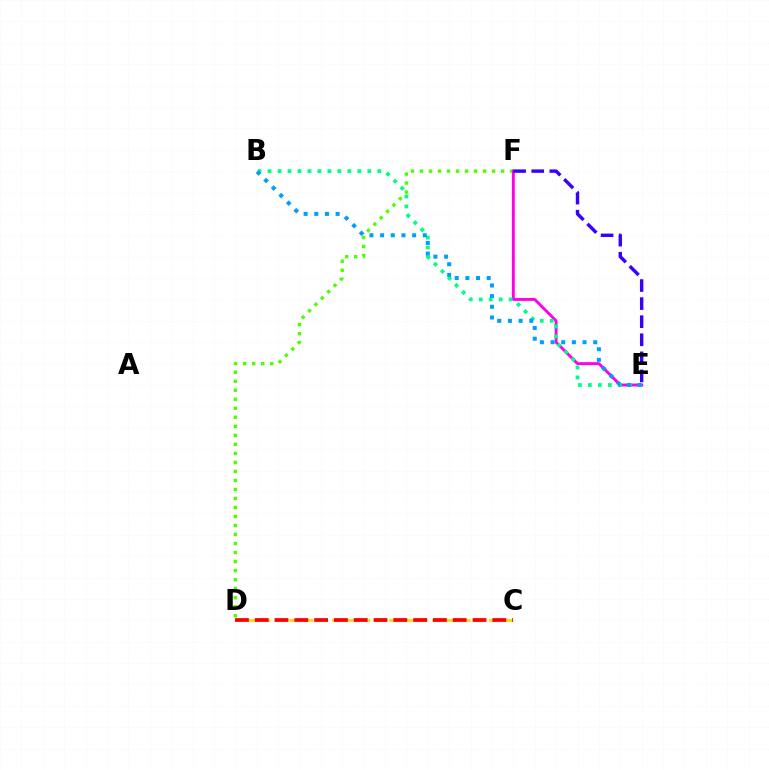{('D', 'F'): [{'color': '#4fff00', 'line_style': 'dotted', 'thickness': 2.45}], ('C', 'D'): [{'color': '#ffd500', 'line_style': 'dashed', 'thickness': 1.94}, {'color': '#ff0000', 'line_style': 'dashed', 'thickness': 2.69}], ('E', 'F'): [{'color': '#ff00ed', 'line_style': 'solid', 'thickness': 2.09}, {'color': '#3700ff', 'line_style': 'dashed', 'thickness': 2.46}], ('B', 'E'): [{'color': '#00ff86', 'line_style': 'dotted', 'thickness': 2.71}, {'color': '#009eff', 'line_style': 'dotted', 'thickness': 2.9}]}